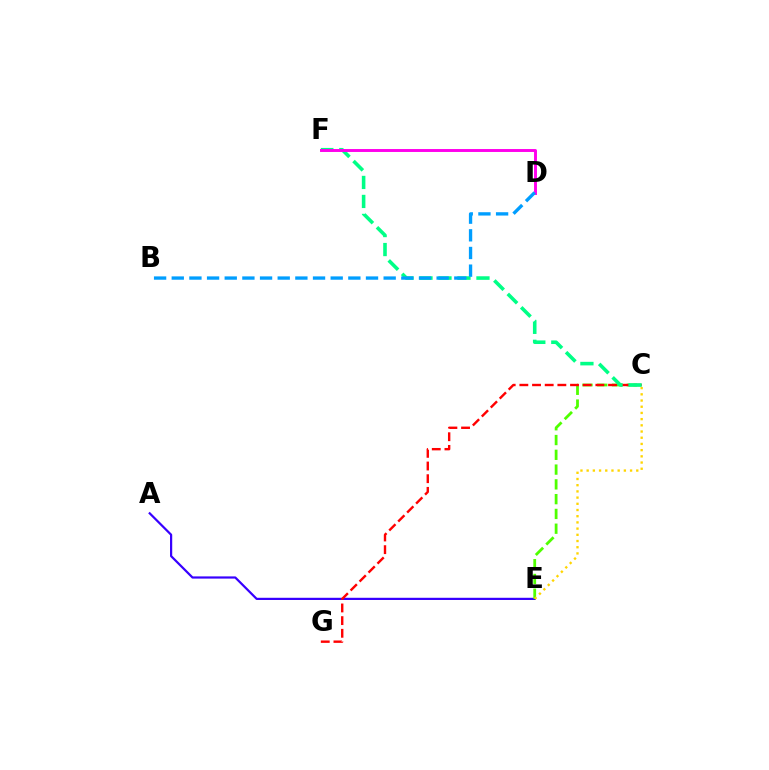{('A', 'E'): [{'color': '#3700ff', 'line_style': 'solid', 'thickness': 1.59}], ('C', 'E'): [{'color': '#4fff00', 'line_style': 'dashed', 'thickness': 2.01}, {'color': '#ffd500', 'line_style': 'dotted', 'thickness': 1.68}], ('C', 'G'): [{'color': '#ff0000', 'line_style': 'dashed', 'thickness': 1.72}], ('C', 'F'): [{'color': '#00ff86', 'line_style': 'dashed', 'thickness': 2.58}], ('D', 'F'): [{'color': '#ff00ed', 'line_style': 'solid', 'thickness': 2.11}], ('B', 'D'): [{'color': '#009eff', 'line_style': 'dashed', 'thickness': 2.4}]}